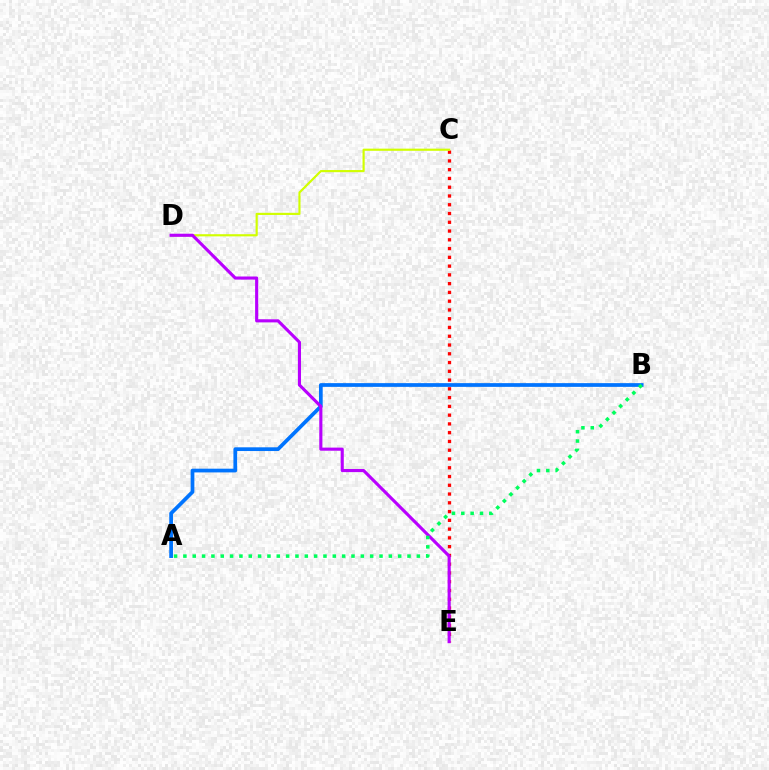{('C', 'E'): [{'color': '#ff0000', 'line_style': 'dotted', 'thickness': 2.38}], ('C', 'D'): [{'color': '#d1ff00', 'line_style': 'solid', 'thickness': 1.56}], ('A', 'B'): [{'color': '#0074ff', 'line_style': 'solid', 'thickness': 2.68}, {'color': '#00ff5c', 'line_style': 'dotted', 'thickness': 2.54}], ('D', 'E'): [{'color': '#b900ff', 'line_style': 'solid', 'thickness': 2.24}]}